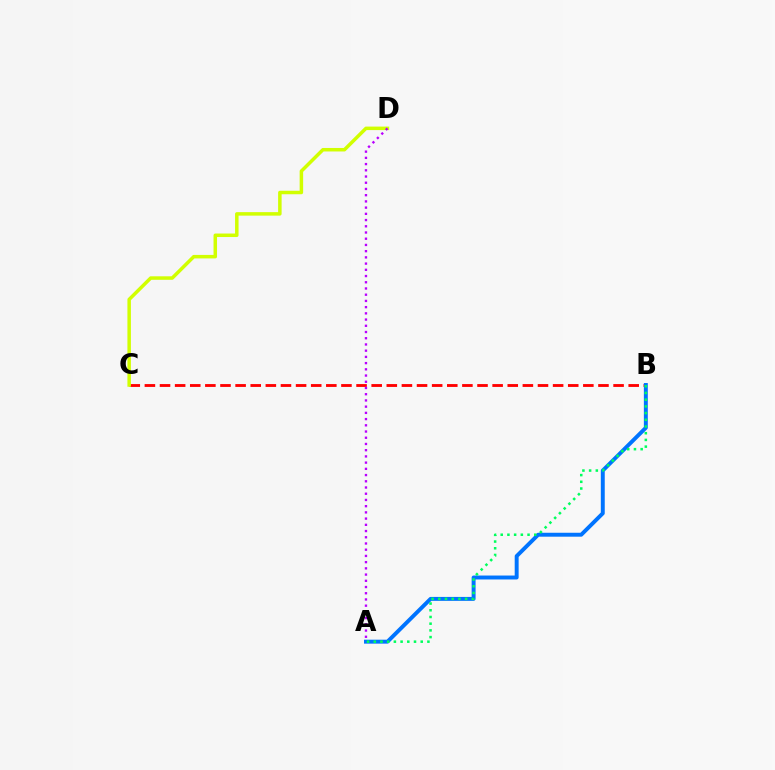{('B', 'C'): [{'color': '#ff0000', 'line_style': 'dashed', 'thickness': 2.05}], ('A', 'B'): [{'color': '#0074ff', 'line_style': 'solid', 'thickness': 2.83}, {'color': '#00ff5c', 'line_style': 'dotted', 'thickness': 1.82}], ('C', 'D'): [{'color': '#d1ff00', 'line_style': 'solid', 'thickness': 2.52}], ('A', 'D'): [{'color': '#b900ff', 'line_style': 'dotted', 'thickness': 1.69}]}